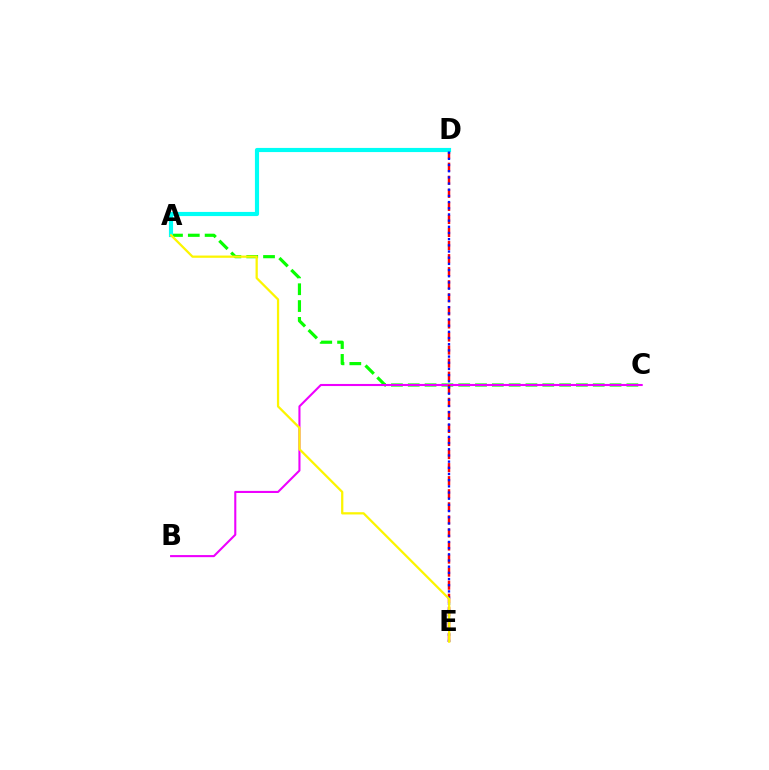{('A', 'C'): [{'color': '#08ff00', 'line_style': 'dashed', 'thickness': 2.28}], ('B', 'C'): [{'color': '#ee00ff', 'line_style': 'solid', 'thickness': 1.5}], ('D', 'E'): [{'color': '#ff0000', 'line_style': 'dashed', 'thickness': 1.77}, {'color': '#0010ff', 'line_style': 'dotted', 'thickness': 1.68}], ('A', 'D'): [{'color': '#00fff6', 'line_style': 'solid', 'thickness': 2.98}], ('A', 'E'): [{'color': '#fcf500', 'line_style': 'solid', 'thickness': 1.63}]}